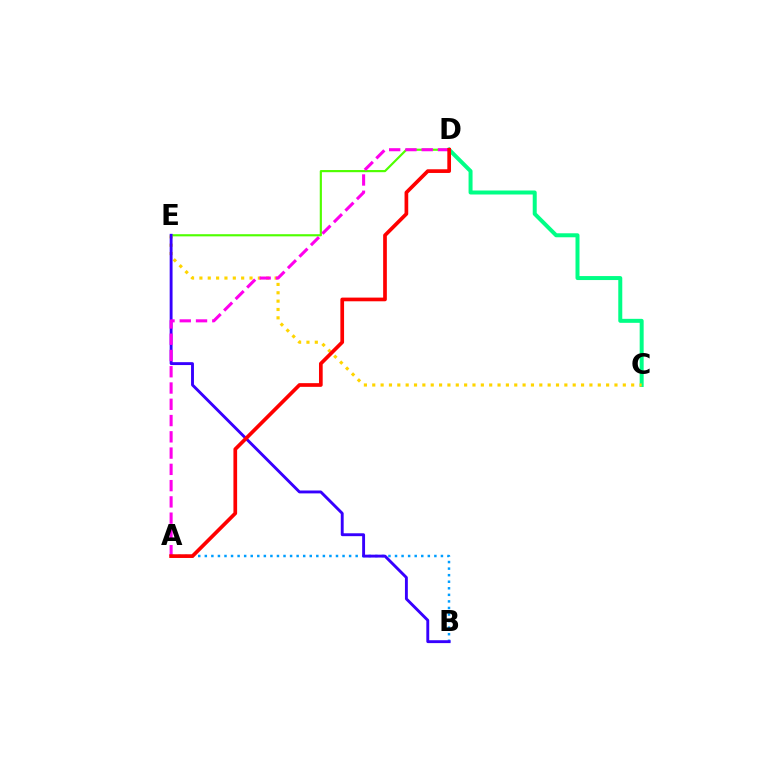{('A', 'B'): [{'color': '#009eff', 'line_style': 'dotted', 'thickness': 1.78}], ('D', 'E'): [{'color': '#4fff00', 'line_style': 'solid', 'thickness': 1.55}], ('C', 'D'): [{'color': '#00ff86', 'line_style': 'solid', 'thickness': 2.87}], ('C', 'E'): [{'color': '#ffd500', 'line_style': 'dotted', 'thickness': 2.27}], ('B', 'E'): [{'color': '#3700ff', 'line_style': 'solid', 'thickness': 2.08}], ('A', 'D'): [{'color': '#ff00ed', 'line_style': 'dashed', 'thickness': 2.21}, {'color': '#ff0000', 'line_style': 'solid', 'thickness': 2.66}]}